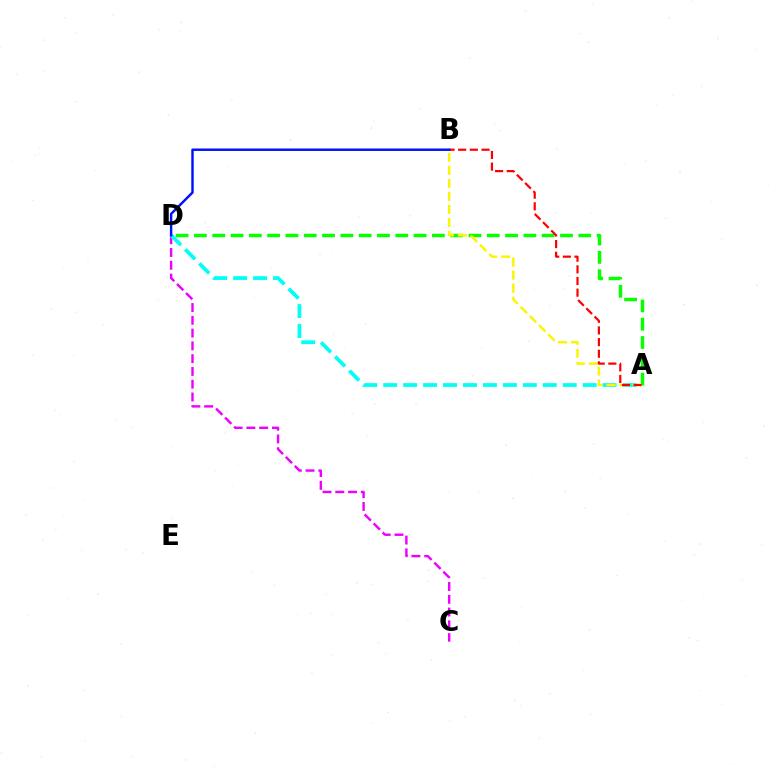{('C', 'D'): [{'color': '#ee00ff', 'line_style': 'dashed', 'thickness': 1.74}], ('A', 'D'): [{'color': '#00fff6', 'line_style': 'dashed', 'thickness': 2.71}, {'color': '#08ff00', 'line_style': 'dashed', 'thickness': 2.49}], ('A', 'B'): [{'color': '#fcf500', 'line_style': 'dashed', 'thickness': 1.77}, {'color': '#ff0000', 'line_style': 'dashed', 'thickness': 1.58}], ('B', 'D'): [{'color': '#0010ff', 'line_style': 'solid', 'thickness': 1.76}]}